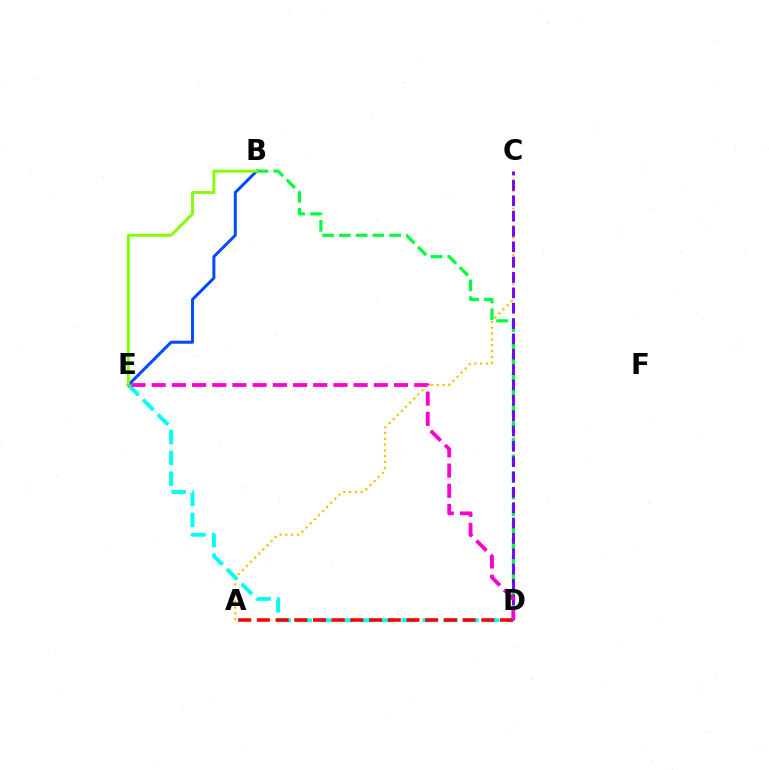{('A', 'C'): [{'color': '#ffbd00', 'line_style': 'dotted', 'thickness': 1.58}], ('D', 'E'): [{'color': '#00fff6', 'line_style': 'dashed', 'thickness': 2.83}, {'color': '#ff00cf', 'line_style': 'dashed', 'thickness': 2.74}], ('B', 'D'): [{'color': '#00ff39', 'line_style': 'dashed', 'thickness': 2.28}], ('B', 'E'): [{'color': '#004bff', 'line_style': 'solid', 'thickness': 2.17}, {'color': '#84ff00', 'line_style': 'solid', 'thickness': 2.1}], ('A', 'D'): [{'color': '#ff0000', 'line_style': 'dashed', 'thickness': 2.54}], ('C', 'D'): [{'color': '#7200ff', 'line_style': 'dashed', 'thickness': 2.08}]}